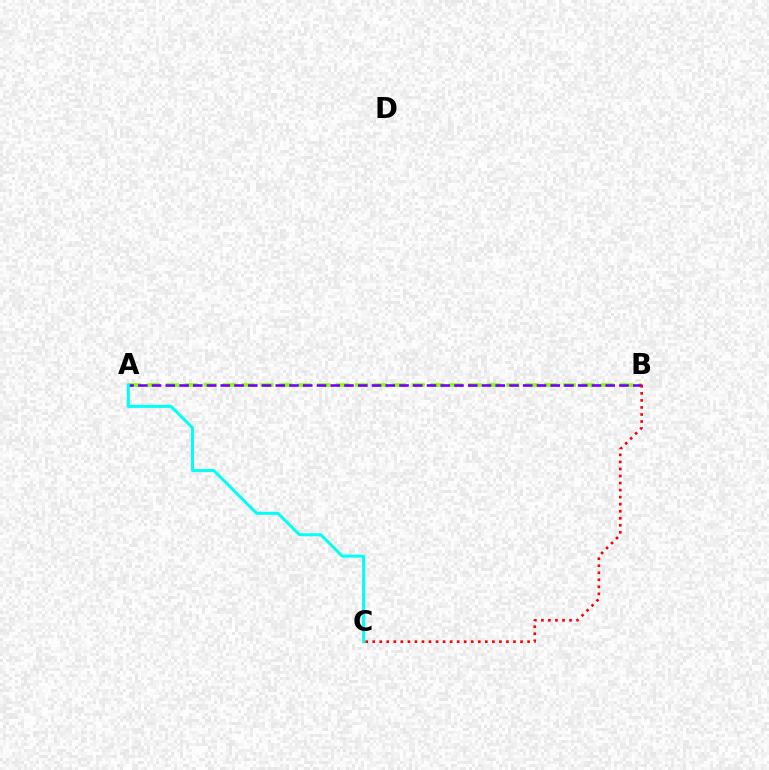{('A', 'B'): [{'color': '#84ff00', 'line_style': 'dashed', 'thickness': 2.57}, {'color': '#7200ff', 'line_style': 'dashed', 'thickness': 1.87}], ('B', 'C'): [{'color': '#ff0000', 'line_style': 'dotted', 'thickness': 1.91}], ('A', 'C'): [{'color': '#00fff6', 'line_style': 'solid', 'thickness': 2.16}]}